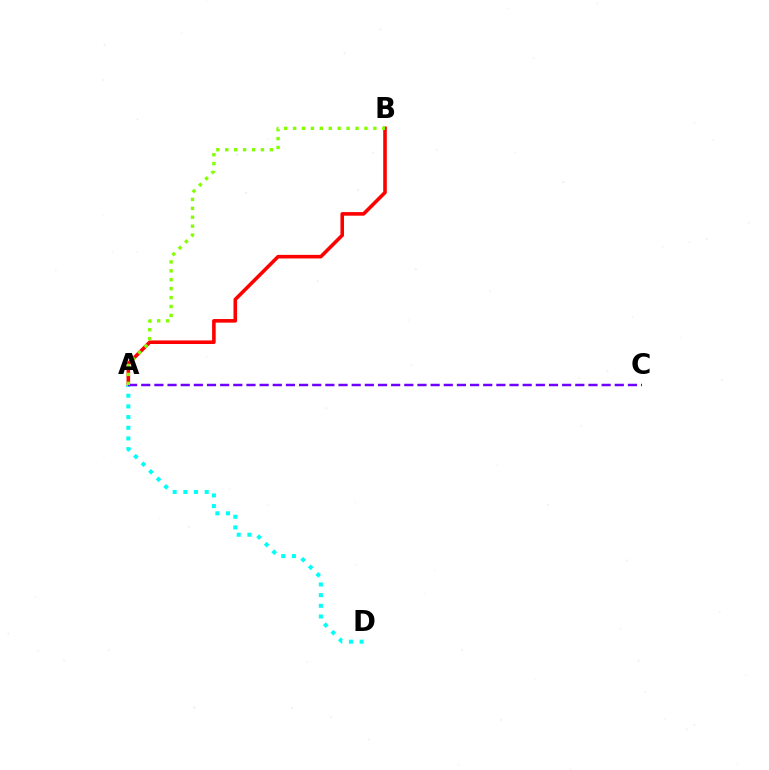{('A', 'B'): [{'color': '#ff0000', 'line_style': 'solid', 'thickness': 2.58}, {'color': '#84ff00', 'line_style': 'dotted', 'thickness': 2.42}], ('A', 'D'): [{'color': '#00fff6', 'line_style': 'dotted', 'thickness': 2.9}], ('A', 'C'): [{'color': '#7200ff', 'line_style': 'dashed', 'thickness': 1.79}]}